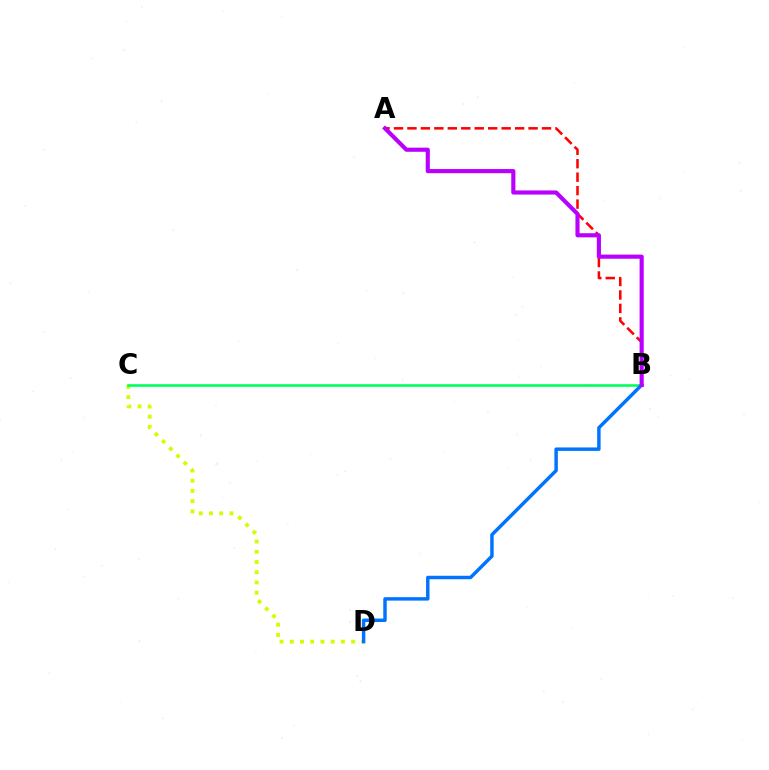{('C', 'D'): [{'color': '#d1ff00', 'line_style': 'dotted', 'thickness': 2.78}], ('A', 'B'): [{'color': '#ff0000', 'line_style': 'dashed', 'thickness': 1.83}, {'color': '#b900ff', 'line_style': 'solid', 'thickness': 2.98}], ('B', 'C'): [{'color': '#00ff5c', 'line_style': 'solid', 'thickness': 1.89}], ('B', 'D'): [{'color': '#0074ff', 'line_style': 'solid', 'thickness': 2.49}]}